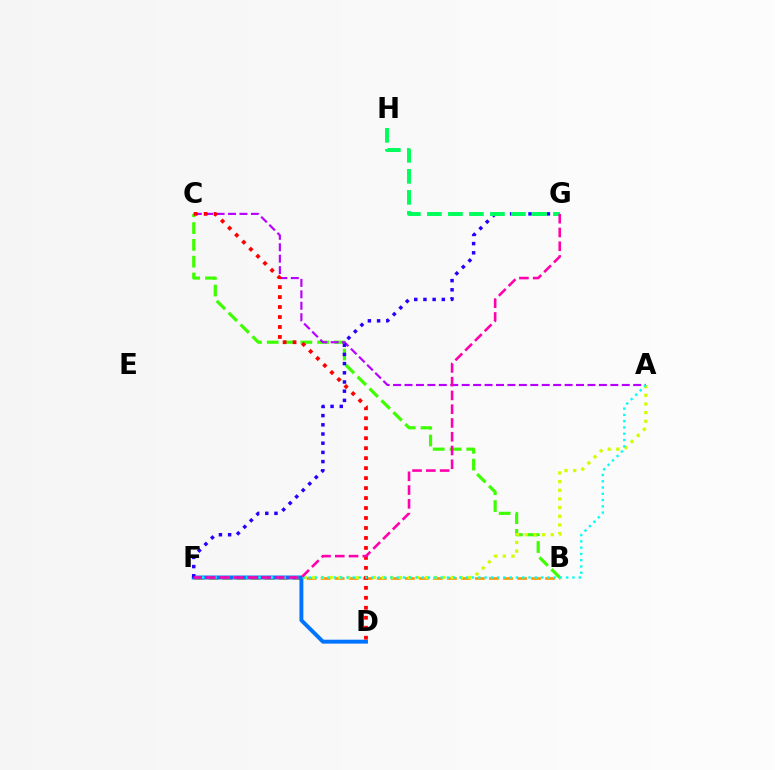{('B', 'F'): [{'color': '#ff9400', 'line_style': 'dashed', 'thickness': 1.91}], ('B', 'C'): [{'color': '#3dff00', 'line_style': 'dashed', 'thickness': 2.28}], ('A', 'F'): [{'color': '#d1ff00', 'line_style': 'dotted', 'thickness': 2.35}, {'color': '#00fff6', 'line_style': 'dotted', 'thickness': 1.71}], ('A', 'C'): [{'color': '#b900ff', 'line_style': 'dashed', 'thickness': 1.55}], ('D', 'F'): [{'color': '#0074ff', 'line_style': 'solid', 'thickness': 2.83}], ('C', 'D'): [{'color': '#ff0000', 'line_style': 'dotted', 'thickness': 2.71}], ('F', 'G'): [{'color': '#2500ff', 'line_style': 'dotted', 'thickness': 2.5}, {'color': '#ff00ac', 'line_style': 'dashed', 'thickness': 1.87}], ('G', 'H'): [{'color': '#00ff5c', 'line_style': 'dashed', 'thickness': 2.85}]}